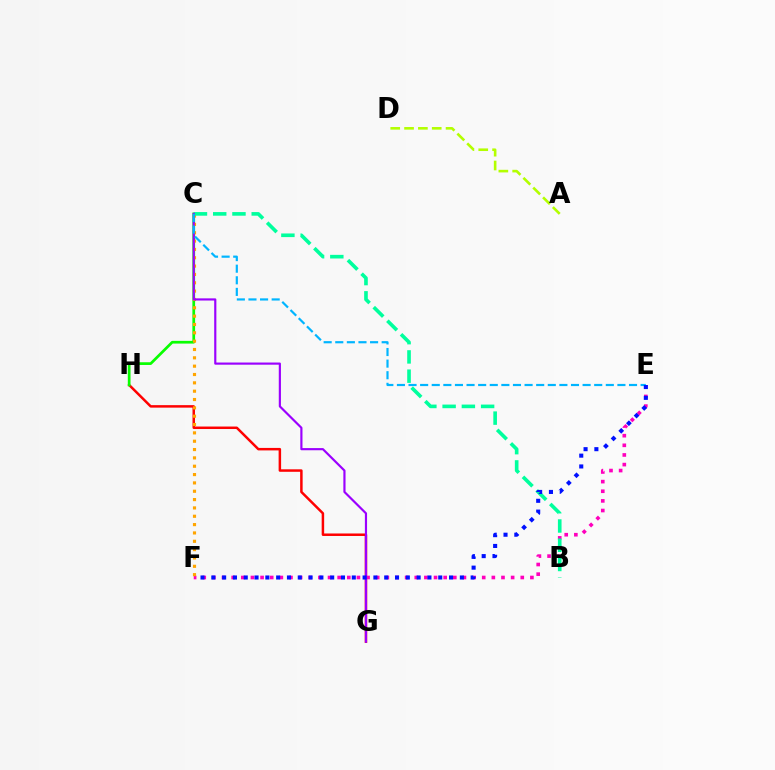{('G', 'H'): [{'color': '#ff0000', 'line_style': 'solid', 'thickness': 1.79}], ('E', 'F'): [{'color': '#ff00bd', 'line_style': 'dotted', 'thickness': 2.62}, {'color': '#0010ff', 'line_style': 'dotted', 'thickness': 2.94}], ('C', 'H'): [{'color': '#08ff00', 'line_style': 'solid', 'thickness': 1.95}], ('C', 'F'): [{'color': '#ffa500', 'line_style': 'dotted', 'thickness': 2.27}], ('B', 'C'): [{'color': '#00ff9d', 'line_style': 'dashed', 'thickness': 2.62}], ('A', 'D'): [{'color': '#b3ff00', 'line_style': 'dashed', 'thickness': 1.88}], ('C', 'G'): [{'color': '#9b00ff', 'line_style': 'solid', 'thickness': 1.56}], ('C', 'E'): [{'color': '#00b5ff', 'line_style': 'dashed', 'thickness': 1.58}]}